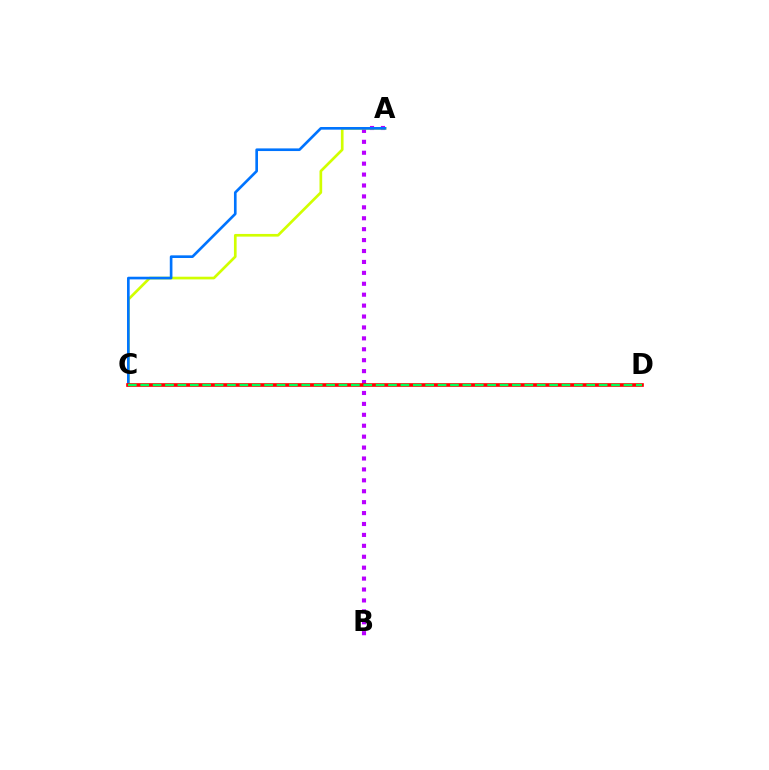{('A', 'B'): [{'color': '#b900ff', 'line_style': 'dotted', 'thickness': 2.97}], ('A', 'C'): [{'color': '#d1ff00', 'line_style': 'solid', 'thickness': 1.93}, {'color': '#0074ff', 'line_style': 'solid', 'thickness': 1.91}], ('C', 'D'): [{'color': '#ff0000', 'line_style': 'solid', 'thickness': 2.63}, {'color': '#00ff5c', 'line_style': 'dashed', 'thickness': 1.68}]}